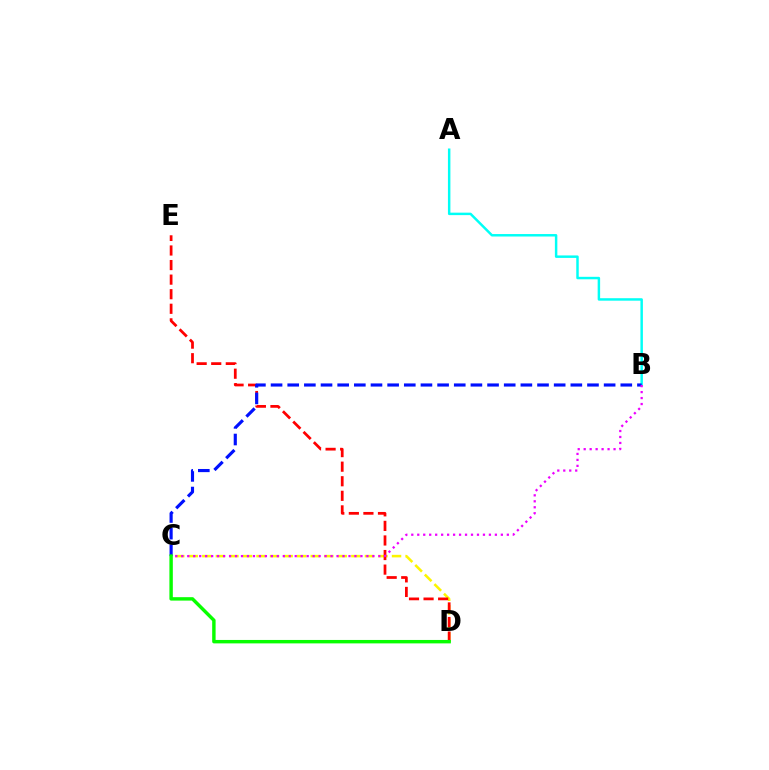{('A', 'B'): [{'color': '#00fff6', 'line_style': 'solid', 'thickness': 1.78}], ('C', 'D'): [{'color': '#fcf500', 'line_style': 'dashed', 'thickness': 1.84}, {'color': '#08ff00', 'line_style': 'solid', 'thickness': 2.47}], ('D', 'E'): [{'color': '#ff0000', 'line_style': 'dashed', 'thickness': 1.98}], ('B', 'C'): [{'color': '#0010ff', 'line_style': 'dashed', 'thickness': 2.26}, {'color': '#ee00ff', 'line_style': 'dotted', 'thickness': 1.62}]}